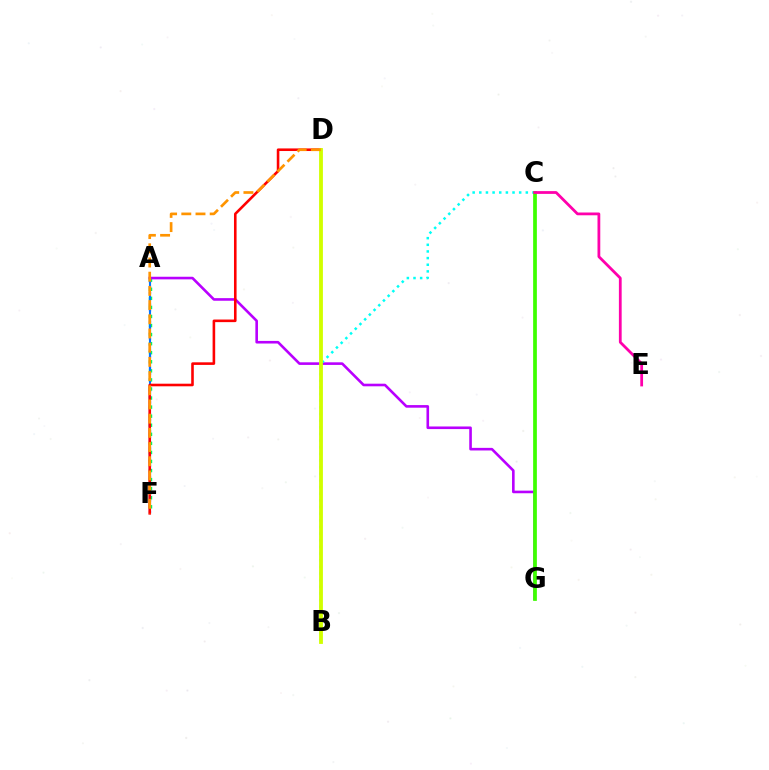{('A', 'F'): [{'color': '#2500ff', 'line_style': 'dotted', 'thickness': 1.56}, {'color': '#00ff5c', 'line_style': 'dotted', 'thickness': 2.46}, {'color': '#0074ff', 'line_style': 'solid', 'thickness': 1.51}], ('A', 'G'): [{'color': '#b900ff', 'line_style': 'solid', 'thickness': 1.88}], ('B', 'C'): [{'color': '#00fff6', 'line_style': 'dotted', 'thickness': 1.81}], ('D', 'F'): [{'color': '#ff0000', 'line_style': 'solid', 'thickness': 1.87}, {'color': '#ff9400', 'line_style': 'dashed', 'thickness': 1.93}], ('C', 'G'): [{'color': '#3dff00', 'line_style': 'solid', 'thickness': 2.68}], ('B', 'D'): [{'color': '#d1ff00', 'line_style': 'solid', 'thickness': 2.75}], ('C', 'E'): [{'color': '#ff00ac', 'line_style': 'solid', 'thickness': 2.0}]}